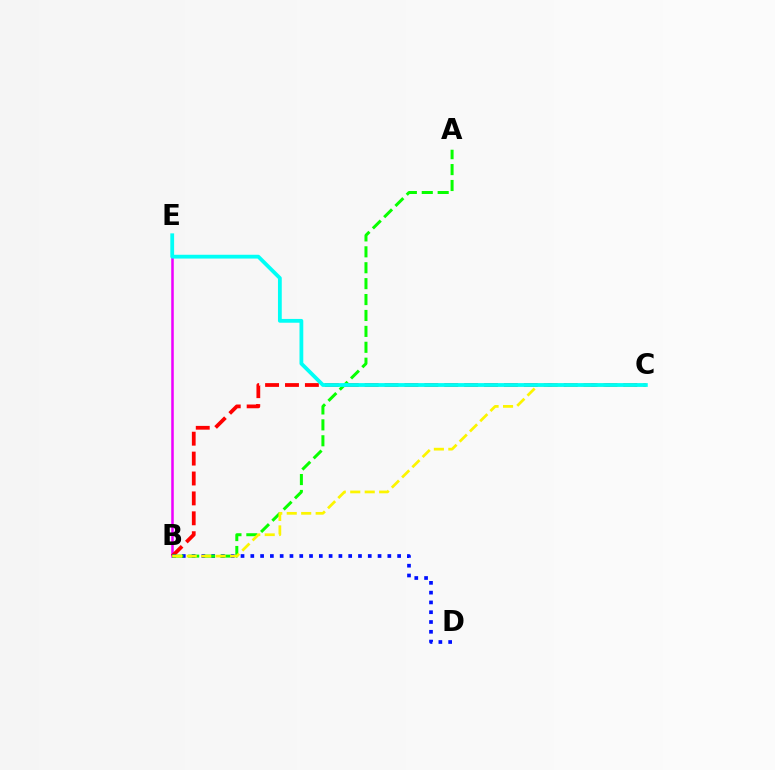{('B', 'E'): [{'color': '#ee00ff', 'line_style': 'solid', 'thickness': 1.82}], ('B', 'C'): [{'color': '#ff0000', 'line_style': 'dashed', 'thickness': 2.7}, {'color': '#fcf500', 'line_style': 'dashed', 'thickness': 1.97}], ('B', 'D'): [{'color': '#0010ff', 'line_style': 'dotted', 'thickness': 2.66}], ('A', 'B'): [{'color': '#08ff00', 'line_style': 'dashed', 'thickness': 2.16}], ('C', 'E'): [{'color': '#00fff6', 'line_style': 'solid', 'thickness': 2.73}]}